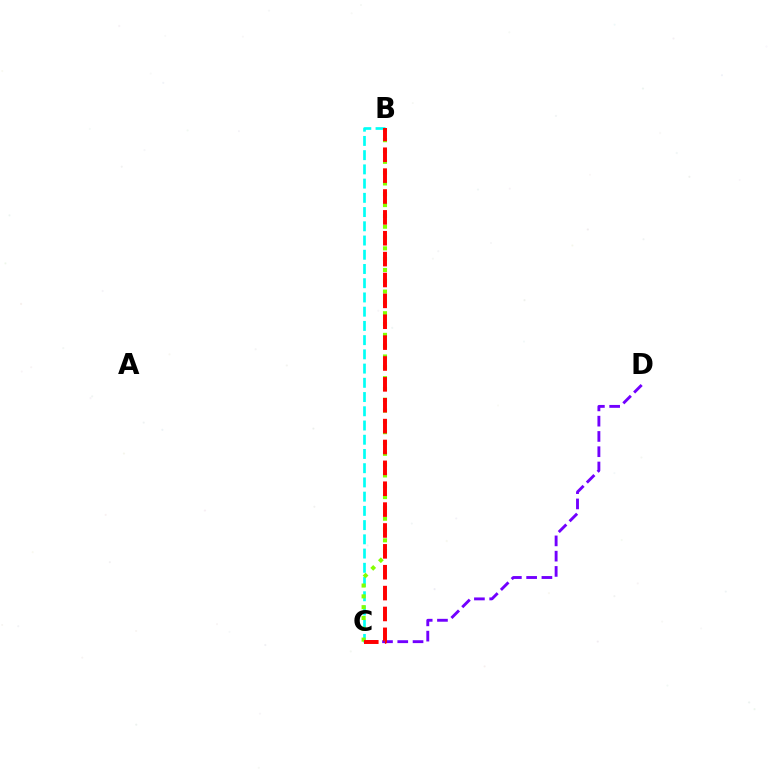{('B', 'C'): [{'color': '#00fff6', 'line_style': 'dashed', 'thickness': 1.93}, {'color': '#84ff00', 'line_style': 'dotted', 'thickness': 2.94}, {'color': '#ff0000', 'line_style': 'dashed', 'thickness': 2.84}], ('C', 'D'): [{'color': '#7200ff', 'line_style': 'dashed', 'thickness': 2.07}]}